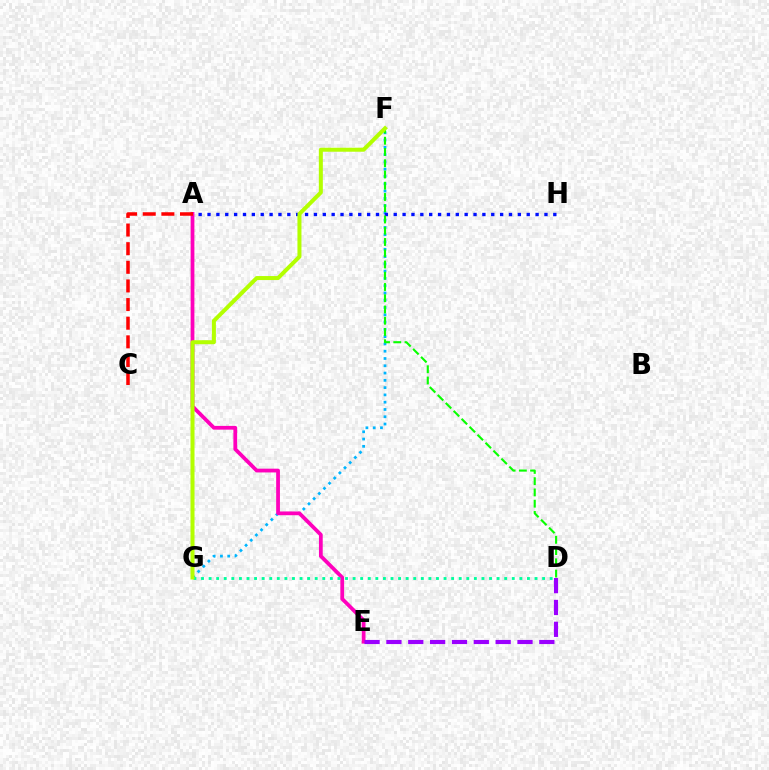{('F', 'G'): [{'color': '#00b5ff', 'line_style': 'dotted', 'thickness': 1.98}, {'color': '#b3ff00', 'line_style': 'solid', 'thickness': 2.88}], ('A', 'G'): [{'color': '#ffa500', 'line_style': 'dotted', 'thickness': 1.51}], ('A', 'E'): [{'color': '#ff00bd', 'line_style': 'solid', 'thickness': 2.71}], ('D', 'G'): [{'color': '#00ff9d', 'line_style': 'dotted', 'thickness': 2.06}], ('A', 'H'): [{'color': '#0010ff', 'line_style': 'dotted', 'thickness': 2.41}], ('D', 'F'): [{'color': '#08ff00', 'line_style': 'dashed', 'thickness': 1.53}], ('A', 'C'): [{'color': '#ff0000', 'line_style': 'dashed', 'thickness': 2.53}], ('D', 'E'): [{'color': '#9b00ff', 'line_style': 'dashed', 'thickness': 2.97}]}